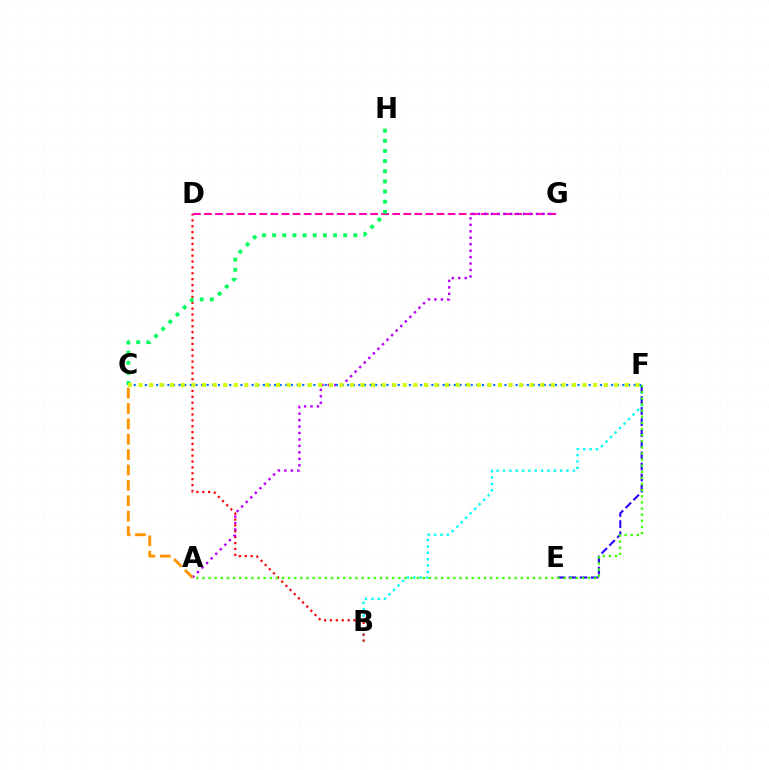{('B', 'F'): [{'color': '#00fff6', 'line_style': 'dotted', 'thickness': 1.73}], ('B', 'D'): [{'color': '#ff0000', 'line_style': 'dotted', 'thickness': 1.6}], ('D', 'G'): [{'color': '#ff00ac', 'line_style': 'dashed', 'thickness': 1.5}], ('A', 'G'): [{'color': '#b900ff', 'line_style': 'dotted', 'thickness': 1.75}], ('E', 'F'): [{'color': '#2500ff', 'line_style': 'dashed', 'thickness': 1.51}], ('A', 'F'): [{'color': '#3dff00', 'line_style': 'dotted', 'thickness': 1.66}], ('C', 'F'): [{'color': '#0074ff', 'line_style': 'dotted', 'thickness': 1.53}, {'color': '#d1ff00', 'line_style': 'dotted', 'thickness': 2.87}], ('C', 'H'): [{'color': '#00ff5c', 'line_style': 'dotted', 'thickness': 2.76}], ('A', 'C'): [{'color': '#ff9400', 'line_style': 'dashed', 'thickness': 2.09}]}